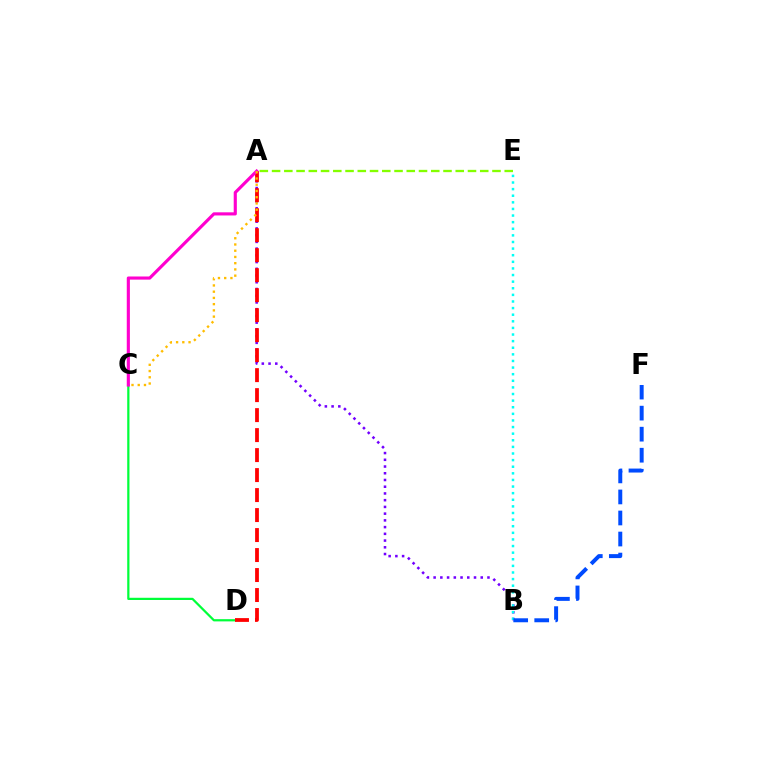{('A', 'E'): [{'color': '#84ff00', 'line_style': 'dashed', 'thickness': 1.66}], ('C', 'D'): [{'color': '#00ff39', 'line_style': 'solid', 'thickness': 1.6}], ('A', 'B'): [{'color': '#7200ff', 'line_style': 'dotted', 'thickness': 1.83}], ('B', 'E'): [{'color': '#00fff6', 'line_style': 'dotted', 'thickness': 1.8}], ('A', 'D'): [{'color': '#ff0000', 'line_style': 'dashed', 'thickness': 2.72}], ('A', 'C'): [{'color': '#ff00cf', 'line_style': 'solid', 'thickness': 2.26}, {'color': '#ffbd00', 'line_style': 'dotted', 'thickness': 1.69}], ('B', 'F'): [{'color': '#004bff', 'line_style': 'dashed', 'thickness': 2.86}]}